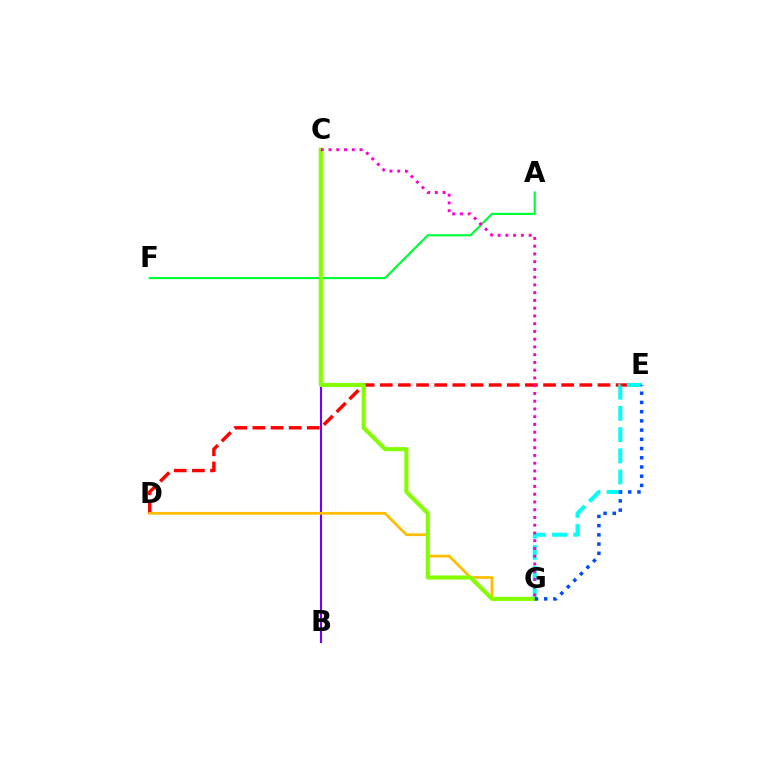{('A', 'F'): [{'color': '#00ff39', 'line_style': 'solid', 'thickness': 1.57}], ('D', 'E'): [{'color': '#ff0000', 'line_style': 'dashed', 'thickness': 2.46}], ('B', 'C'): [{'color': '#7200ff', 'line_style': 'solid', 'thickness': 1.51}], ('E', 'G'): [{'color': '#00fff6', 'line_style': 'dashed', 'thickness': 2.88}, {'color': '#004bff', 'line_style': 'dotted', 'thickness': 2.5}], ('D', 'G'): [{'color': '#ffbd00', 'line_style': 'solid', 'thickness': 1.99}], ('C', 'G'): [{'color': '#84ff00', 'line_style': 'solid', 'thickness': 2.96}, {'color': '#ff00cf', 'line_style': 'dotted', 'thickness': 2.11}]}